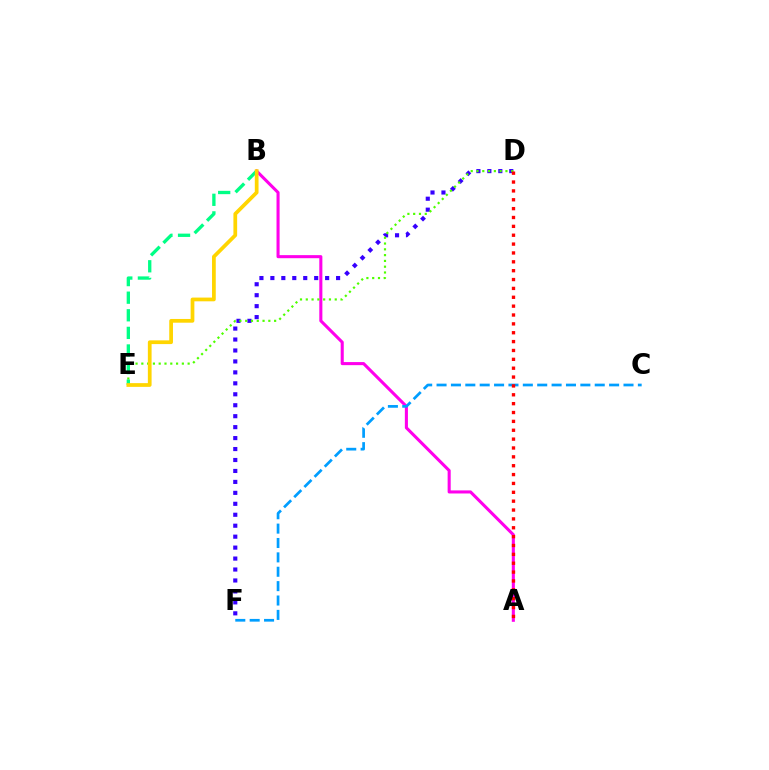{('D', 'F'): [{'color': '#3700ff', 'line_style': 'dotted', 'thickness': 2.98}], ('A', 'B'): [{'color': '#ff00ed', 'line_style': 'solid', 'thickness': 2.21}], ('D', 'E'): [{'color': '#4fff00', 'line_style': 'dotted', 'thickness': 1.57}], ('B', 'E'): [{'color': '#00ff86', 'line_style': 'dashed', 'thickness': 2.39}, {'color': '#ffd500', 'line_style': 'solid', 'thickness': 2.69}], ('C', 'F'): [{'color': '#009eff', 'line_style': 'dashed', 'thickness': 1.95}], ('A', 'D'): [{'color': '#ff0000', 'line_style': 'dotted', 'thickness': 2.41}]}